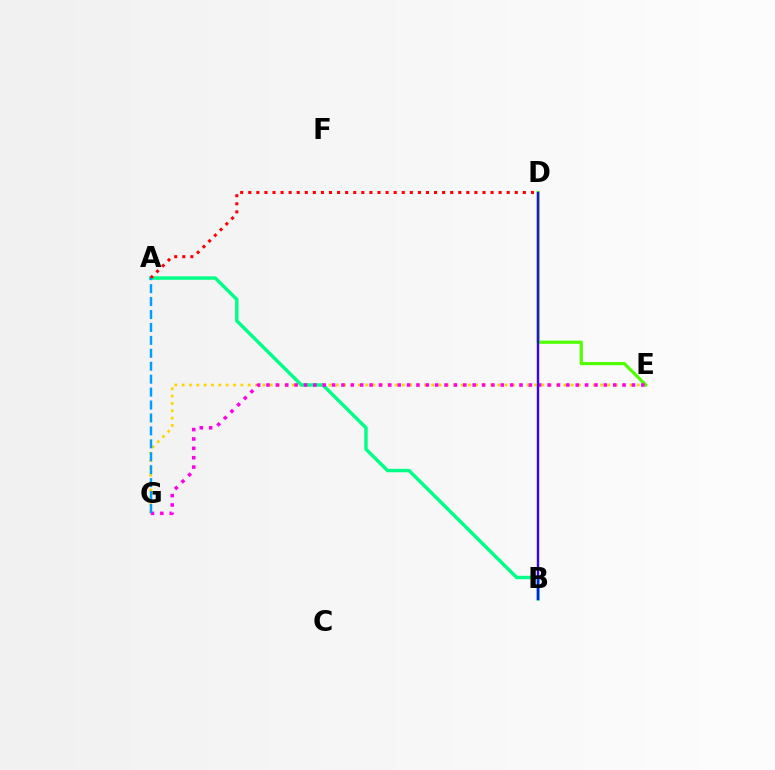{('E', 'G'): [{'color': '#ffd500', 'line_style': 'dotted', 'thickness': 1.99}, {'color': '#ff00ed', 'line_style': 'dotted', 'thickness': 2.55}], ('D', 'E'): [{'color': '#4fff00', 'line_style': 'solid', 'thickness': 2.28}], ('A', 'B'): [{'color': '#00ff86', 'line_style': 'solid', 'thickness': 2.47}], ('A', 'D'): [{'color': '#ff0000', 'line_style': 'dotted', 'thickness': 2.19}], ('A', 'G'): [{'color': '#009eff', 'line_style': 'dashed', 'thickness': 1.76}], ('B', 'D'): [{'color': '#3700ff', 'line_style': 'solid', 'thickness': 1.72}]}